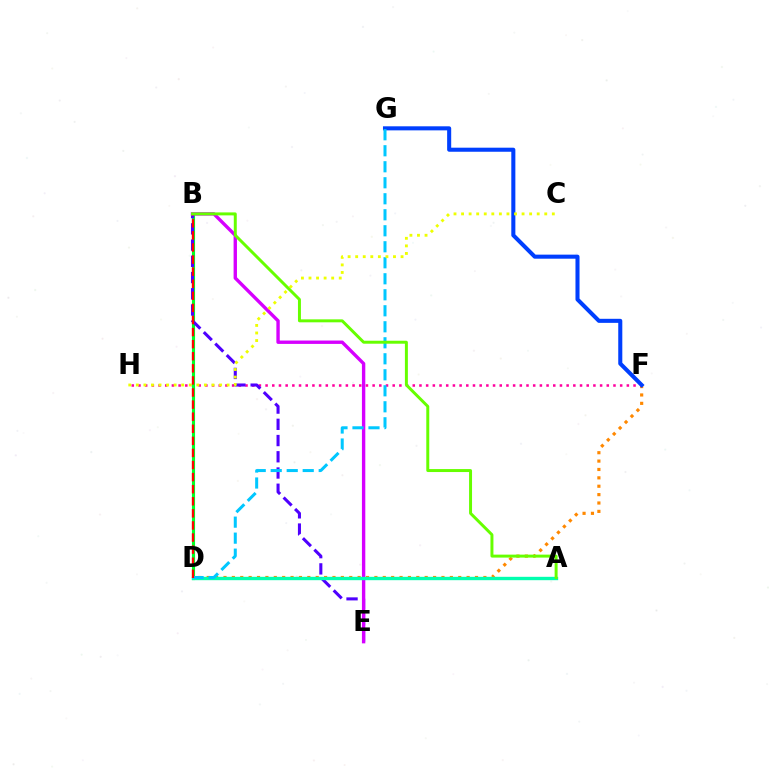{('D', 'F'): [{'color': '#ff8800', 'line_style': 'dotted', 'thickness': 2.28}], ('F', 'H'): [{'color': '#ff00a0', 'line_style': 'dotted', 'thickness': 1.82}], ('B', 'D'): [{'color': '#00ff27', 'line_style': 'solid', 'thickness': 2.25}, {'color': '#ff0000', 'line_style': 'dashed', 'thickness': 1.64}], ('F', 'G'): [{'color': '#003fff', 'line_style': 'solid', 'thickness': 2.92}], ('B', 'E'): [{'color': '#4f00ff', 'line_style': 'dashed', 'thickness': 2.2}, {'color': '#d600ff', 'line_style': 'solid', 'thickness': 2.43}], ('A', 'D'): [{'color': '#00ffaf', 'line_style': 'solid', 'thickness': 2.42}], ('D', 'G'): [{'color': '#00c7ff', 'line_style': 'dashed', 'thickness': 2.17}], ('C', 'H'): [{'color': '#eeff00', 'line_style': 'dotted', 'thickness': 2.05}], ('A', 'B'): [{'color': '#66ff00', 'line_style': 'solid', 'thickness': 2.14}]}